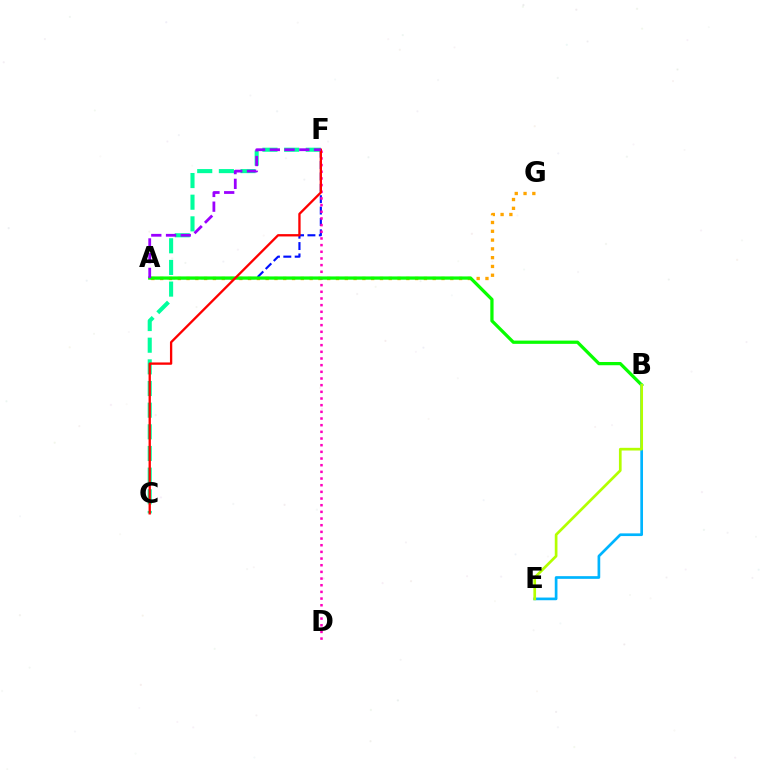{('A', 'G'): [{'color': '#ffa500', 'line_style': 'dotted', 'thickness': 2.39}], ('A', 'F'): [{'color': '#0010ff', 'line_style': 'dashed', 'thickness': 1.55}, {'color': '#9b00ff', 'line_style': 'dashed', 'thickness': 2.0}], ('D', 'F'): [{'color': '#ff00bd', 'line_style': 'dotted', 'thickness': 1.81}], ('A', 'B'): [{'color': '#08ff00', 'line_style': 'solid', 'thickness': 2.34}], ('B', 'E'): [{'color': '#00b5ff', 'line_style': 'solid', 'thickness': 1.94}, {'color': '#b3ff00', 'line_style': 'solid', 'thickness': 1.93}], ('C', 'F'): [{'color': '#00ff9d', 'line_style': 'dashed', 'thickness': 2.94}, {'color': '#ff0000', 'line_style': 'solid', 'thickness': 1.67}]}